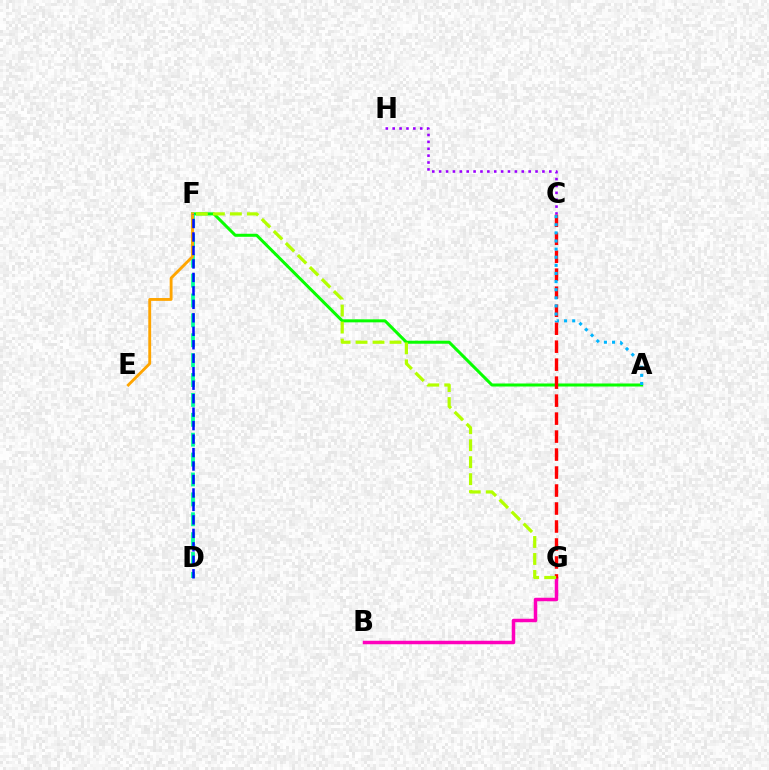{('B', 'G'): [{'color': '#ff00bd', 'line_style': 'solid', 'thickness': 2.52}], ('A', 'F'): [{'color': '#08ff00', 'line_style': 'solid', 'thickness': 2.18}], ('C', 'G'): [{'color': '#ff0000', 'line_style': 'dashed', 'thickness': 2.44}], ('D', 'F'): [{'color': '#00ff9d', 'line_style': 'dashed', 'thickness': 2.7}, {'color': '#0010ff', 'line_style': 'dashed', 'thickness': 1.83}], ('E', 'F'): [{'color': '#ffa500', 'line_style': 'solid', 'thickness': 2.06}], ('F', 'G'): [{'color': '#b3ff00', 'line_style': 'dashed', 'thickness': 2.31}], ('C', 'H'): [{'color': '#9b00ff', 'line_style': 'dotted', 'thickness': 1.87}], ('A', 'C'): [{'color': '#00b5ff', 'line_style': 'dotted', 'thickness': 2.21}]}